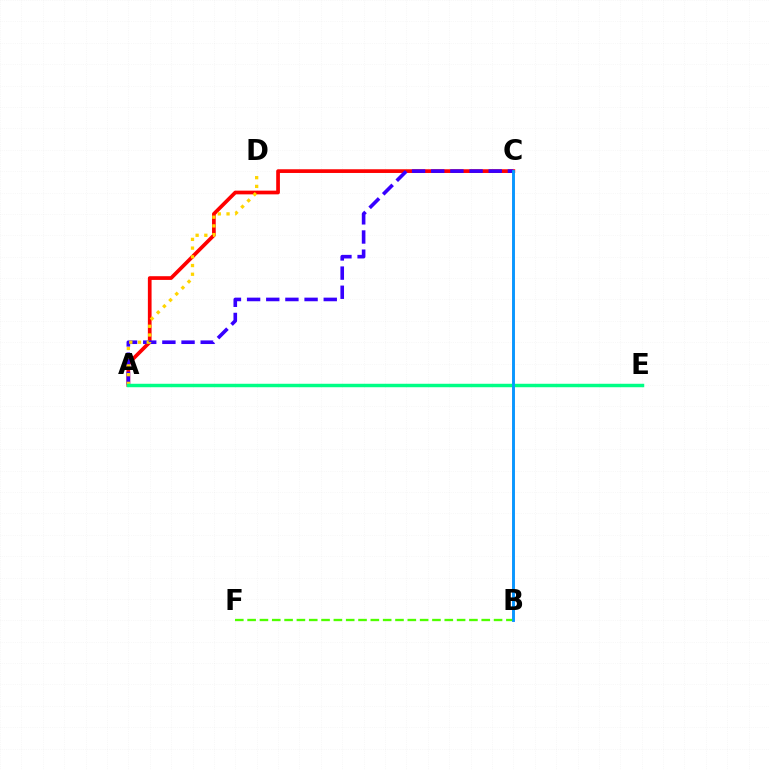{('B', 'C'): [{'color': '#ff00ed', 'line_style': 'solid', 'thickness': 1.8}, {'color': '#009eff', 'line_style': 'solid', 'thickness': 2.02}], ('A', 'C'): [{'color': '#ff0000', 'line_style': 'solid', 'thickness': 2.67}, {'color': '#3700ff', 'line_style': 'dashed', 'thickness': 2.6}], ('B', 'F'): [{'color': '#4fff00', 'line_style': 'dashed', 'thickness': 1.67}], ('A', 'D'): [{'color': '#ffd500', 'line_style': 'dotted', 'thickness': 2.37}], ('A', 'E'): [{'color': '#00ff86', 'line_style': 'solid', 'thickness': 2.49}]}